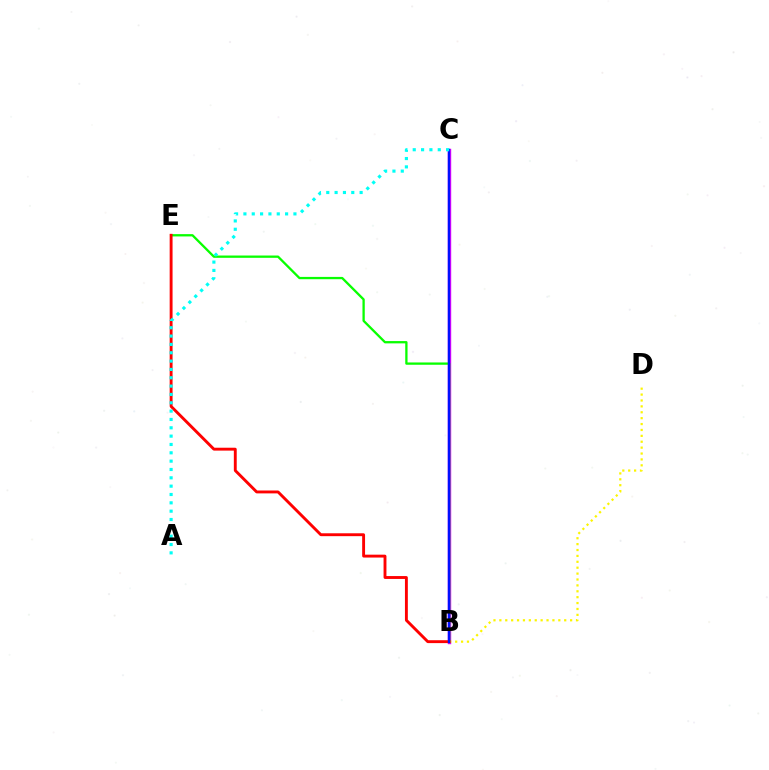{('B', 'C'): [{'color': '#ee00ff', 'line_style': 'solid', 'thickness': 2.47}, {'color': '#0010ff', 'line_style': 'solid', 'thickness': 1.73}], ('B', 'D'): [{'color': '#fcf500', 'line_style': 'dotted', 'thickness': 1.6}], ('B', 'E'): [{'color': '#08ff00', 'line_style': 'solid', 'thickness': 1.66}, {'color': '#ff0000', 'line_style': 'solid', 'thickness': 2.08}], ('A', 'C'): [{'color': '#00fff6', 'line_style': 'dotted', 'thickness': 2.27}]}